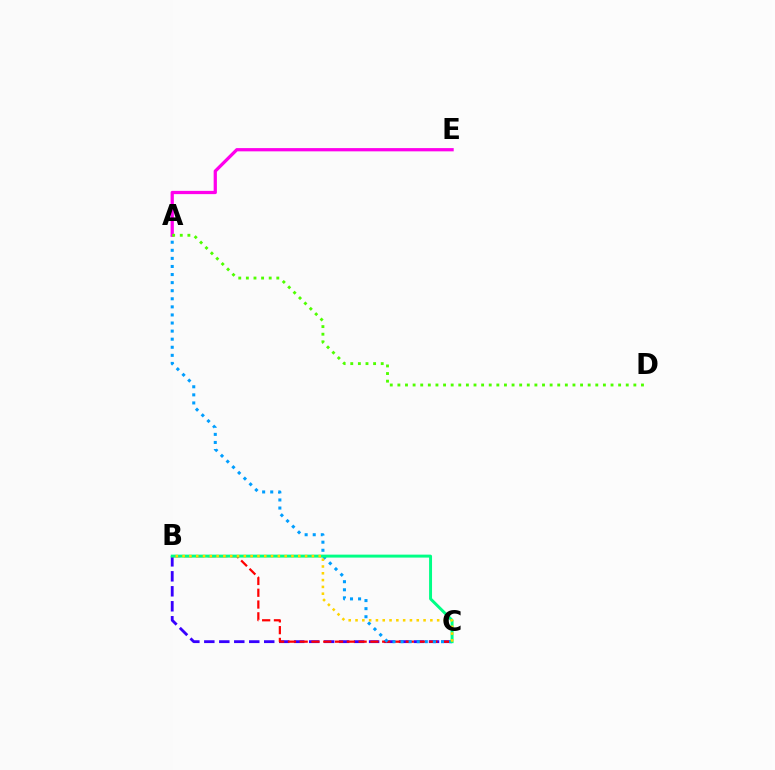{('B', 'C'): [{'color': '#3700ff', 'line_style': 'dashed', 'thickness': 2.04}, {'color': '#ff0000', 'line_style': 'dashed', 'thickness': 1.6}, {'color': '#00ff86', 'line_style': 'solid', 'thickness': 2.13}, {'color': '#ffd500', 'line_style': 'dotted', 'thickness': 1.85}], ('A', 'C'): [{'color': '#009eff', 'line_style': 'dotted', 'thickness': 2.2}], ('A', 'E'): [{'color': '#ff00ed', 'line_style': 'solid', 'thickness': 2.34}], ('A', 'D'): [{'color': '#4fff00', 'line_style': 'dotted', 'thickness': 2.07}]}